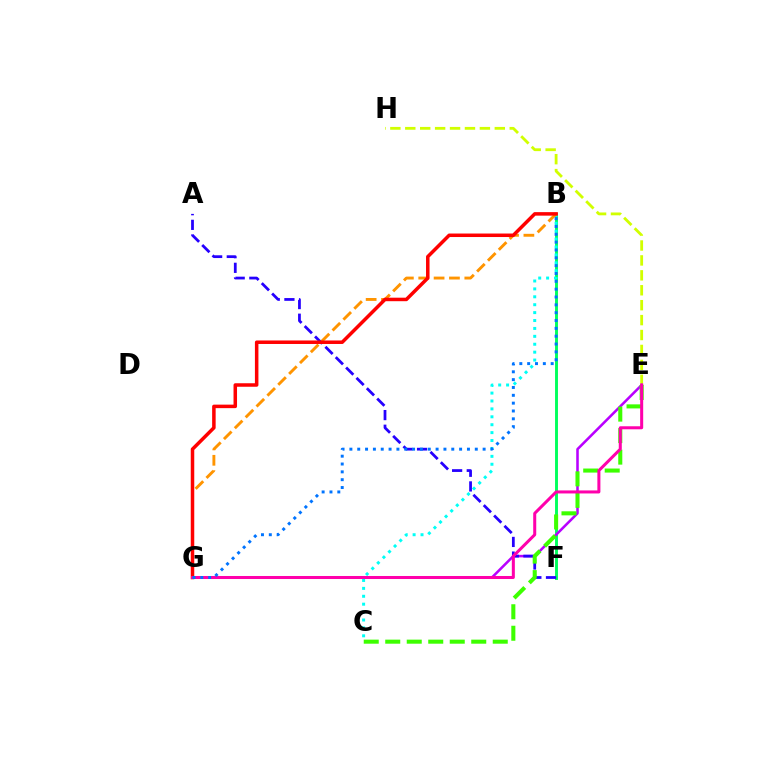{('E', 'H'): [{'color': '#d1ff00', 'line_style': 'dashed', 'thickness': 2.03}], ('B', 'F'): [{'color': '#00ff5c', 'line_style': 'solid', 'thickness': 2.1}], ('E', 'G'): [{'color': '#b900ff', 'line_style': 'solid', 'thickness': 1.83}, {'color': '#ff00ac', 'line_style': 'solid', 'thickness': 2.18}], ('B', 'C'): [{'color': '#00fff6', 'line_style': 'dotted', 'thickness': 2.15}], ('A', 'F'): [{'color': '#2500ff', 'line_style': 'dashed', 'thickness': 1.99}], ('B', 'G'): [{'color': '#ff9400', 'line_style': 'dashed', 'thickness': 2.09}, {'color': '#ff0000', 'line_style': 'solid', 'thickness': 2.53}, {'color': '#0074ff', 'line_style': 'dotted', 'thickness': 2.13}], ('C', 'E'): [{'color': '#3dff00', 'line_style': 'dashed', 'thickness': 2.92}]}